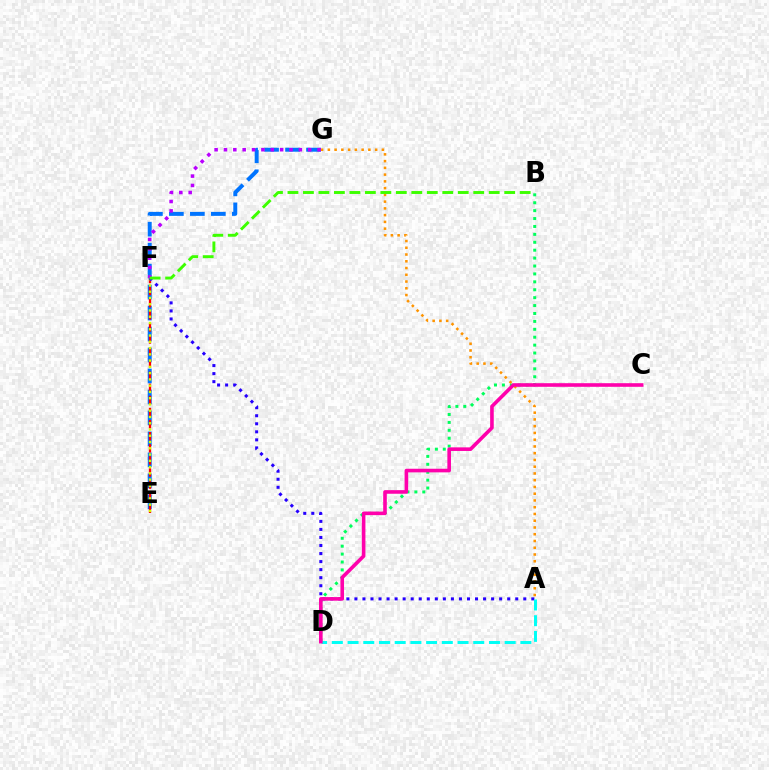{('E', 'G'): [{'color': '#0074ff', 'line_style': 'dashed', 'thickness': 2.85}], ('E', 'F'): [{'color': '#ff0000', 'line_style': 'dashed', 'thickness': 1.64}, {'color': '#d1ff00', 'line_style': 'dotted', 'thickness': 1.7}], ('B', 'D'): [{'color': '#00ff5c', 'line_style': 'dotted', 'thickness': 2.15}], ('A', 'F'): [{'color': '#2500ff', 'line_style': 'dotted', 'thickness': 2.18}], ('A', 'D'): [{'color': '#00fff6', 'line_style': 'dashed', 'thickness': 2.13}], ('A', 'G'): [{'color': '#ff9400', 'line_style': 'dotted', 'thickness': 1.83}], ('C', 'D'): [{'color': '#ff00ac', 'line_style': 'solid', 'thickness': 2.6}], ('F', 'G'): [{'color': '#b900ff', 'line_style': 'dotted', 'thickness': 2.54}], ('B', 'F'): [{'color': '#3dff00', 'line_style': 'dashed', 'thickness': 2.1}]}